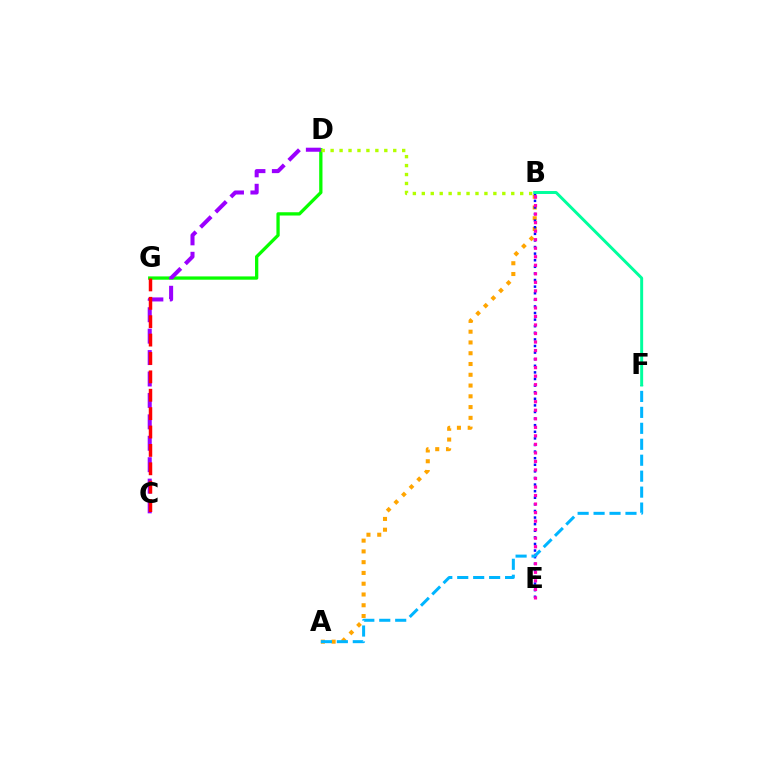{('D', 'G'): [{'color': '#08ff00', 'line_style': 'solid', 'thickness': 2.37}], ('A', 'B'): [{'color': '#ffa500', 'line_style': 'dotted', 'thickness': 2.93}], ('C', 'D'): [{'color': '#9b00ff', 'line_style': 'dashed', 'thickness': 2.91}], ('B', 'E'): [{'color': '#0010ff', 'line_style': 'dotted', 'thickness': 1.79}, {'color': '#ff00bd', 'line_style': 'dotted', 'thickness': 2.32}], ('B', 'D'): [{'color': '#b3ff00', 'line_style': 'dotted', 'thickness': 2.43}], ('A', 'F'): [{'color': '#00b5ff', 'line_style': 'dashed', 'thickness': 2.17}], ('C', 'G'): [{'color': '#ff0000', 'line_style': 'dashed', 'thickness': 2.5}], ('B', 'F'): [{'color': '#00ff9d', 'line_style': 'solid', 'thickness': 2.13}]}